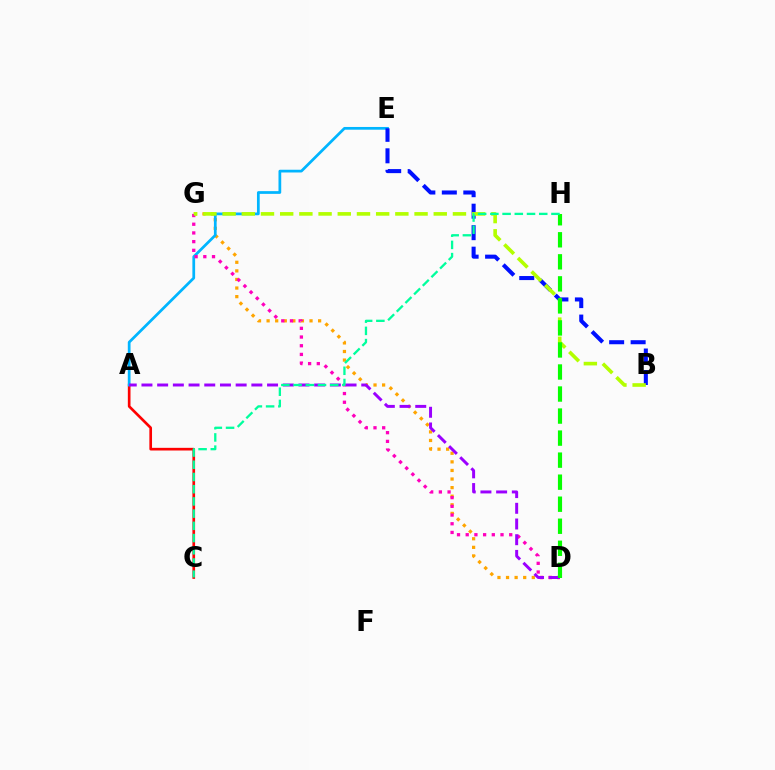{('D', 'G'): [{'color': '#ffa500', 'line_style': 'dotted', 'thickness': 2.33}, {'color': '#ff00bd', 'line_style': 'dotted', 'thickness': 2.36}], ('A', 'C'): [{'color': '#ff0000', 'line_style': 'solid', 'thickness': 1.92}], ('A', 'E'): [{'color': '#00b5ff', 'line_style': 'solid', 'thickness': 1.97}], ('A', 'D'): [{'color': '#9b00ff', 'line_style': 'dashed', 'thickness': 2.13}], ('B', 'E'): [{'color': '#0010ff', 'line_style': 'dashed', 'thickness': 2.92}], ('B', 'G'): [{'color': '#b3ff00', 'line_style': 'dashed', 'thickness': 2.61}], ('D', 'H'): [{'color': '#08ff00', 'line_style': 'dashed', 'thickness': 2.99}], ('C', 'H'): [{'color': '#00ff9d', 'line_style': 'dashed', 'thickness': 1.66}]}